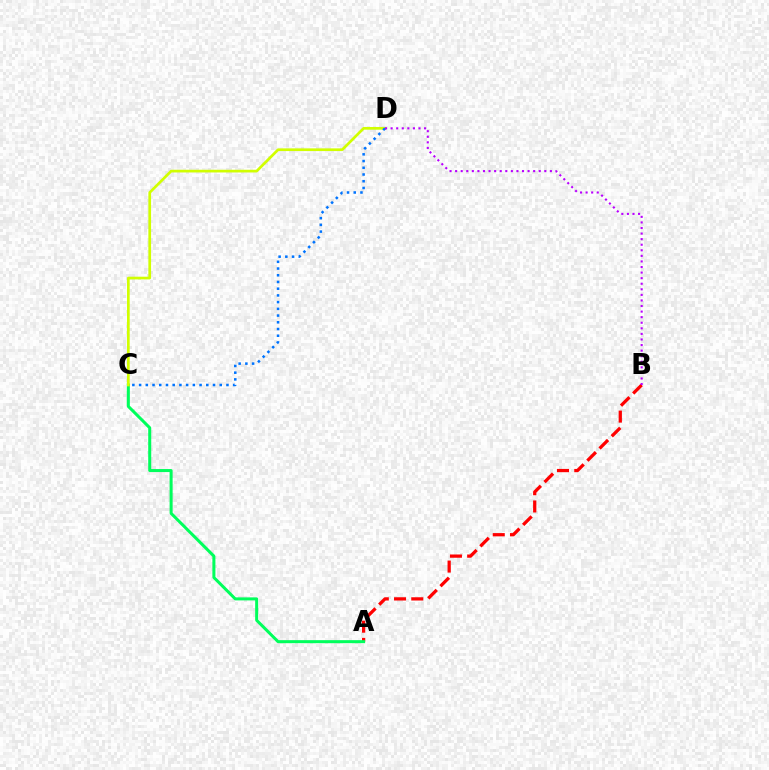{('A', 'B'): [{'color': '#ff0000', 'line_style': 'dashed', 'thickness': 2.34}], ('A', 'C'): [{'color': '#00ff5c', 'line_style': 'solid', 'thickness': 2.18}], ('C', 'D'): [{'color': '#d1ff00', 'line_style': 'solid', 'thickness': 1.95}, {'color': '#0074ff', 'line_style': 'dotted', 'thickness': 1.83}], ('B', 'D'): [{'color': '#b900ff', 'line_style': 'dotted', 'thickness': 1.51}]}